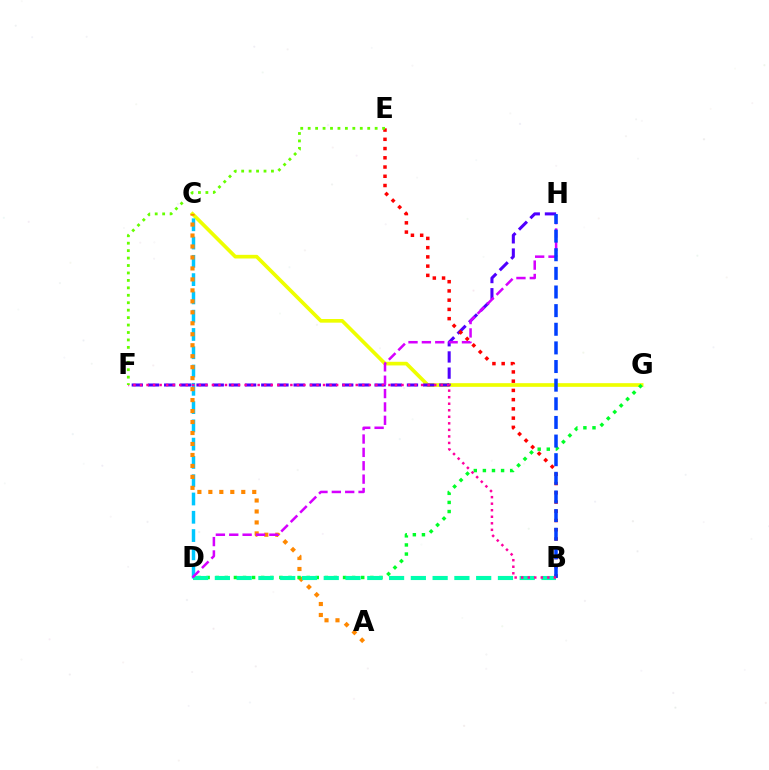{('C', 'G'): [{'color': '#eeff00', 'line_style': 'solid', 'thickness': 2.64}], ('F', 'H'): [{'color': '#4f00ff', 'line_style': 'dashed', 'thickness': 2.2}], ('C', 'D'): [{'color': '#00c7ff', 'line_style': 'dashed', 'thickness': 2.48}], ('A', 'C'): [{'color': '#ff8800', 'line_style': 'dotted', 'thickness': 2.98}], ('B', 'E'): [{'color': '#ff0000', 'line_style': 'dotted', 'thickness': 2.51}], ('D', 'G'): [{'color': '#00ff27', 'line_style': 'dotted', 'thickness': 2.47}], ('B', 'D'): [{'color': '#00ffaf', 'line_style': 'dashed', 'thickness': 2.96}], ('D', 'H'): [{'color': '#d600ff', 'line_style': 'dashed', 'thickness': 1.82}], ('B', 'H'): [{'color': '#003fff', 'line_style': 'dashed', 'thickness': 2.53}], ('B', 'F'): [{'color': '#ff00a0', 'line_style': 'dotted', 'thickness': 1.78}], ('E', 'F'): [{'color': '#66ff00', 'line_style': 'dotted', 'thickness': 2.02}]}